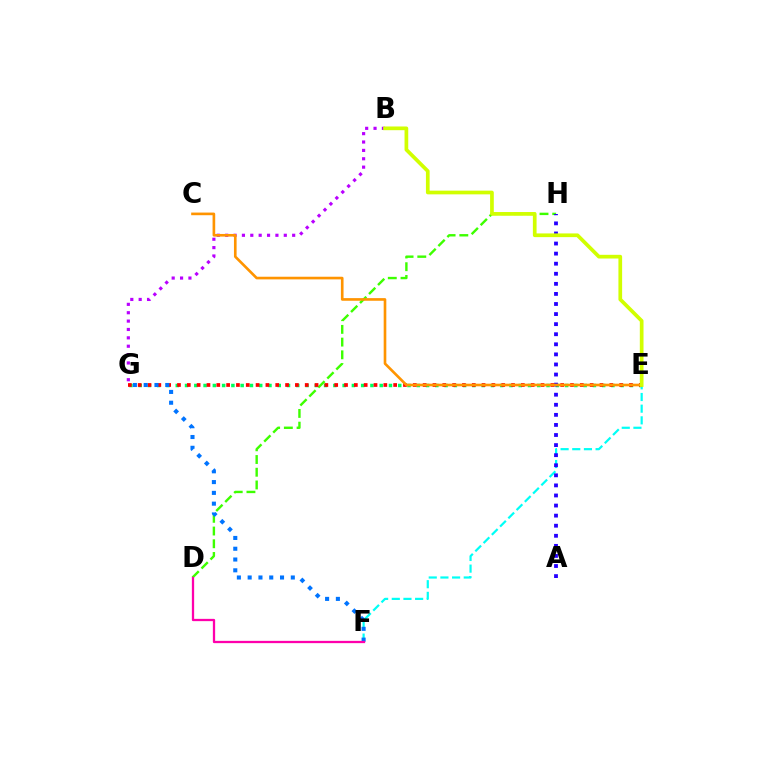{('E', 'G'): [{'color': '#00ff5c', 'line_style': 'dotted', 'thickness': 2.52}, {'color': '#ff0000', 'line_style': 'dotted', 'thickness': 2.67}], ('E', 'F'): [{'color': '#00fff6', 'line_style': 'dashed', 'thickness': 1.59}], ('B', 'G'): [{'color': '#b900ff', 'line_style': 'dotted', 'thickness': 2.28}], ('D', 'H'): [{'color': '#3dff00', 'line_style': 'dashed', 'thickness': 1.73}], ('A', 'H'): [{'color': '#2500ff', 'line_style': 'dotted', 'thickness': 2.74}], ('C', 'E'): [{'color': '#ff9400', 'line_style': 'solid', 'thickness': 1.9}], ('B', 'E'): [{'color': '#d1ff00', 'line_style': 'solid', 'thickness': 2.67}], ('F', 'G'): [{'color': '#0074ff', 'line_style': 'dotted', 'thickness': 2.93}], ('D', 'F'): [{'color': '#ff00ac', 'line_style': 'solid', 'thickness': 1.64}]}